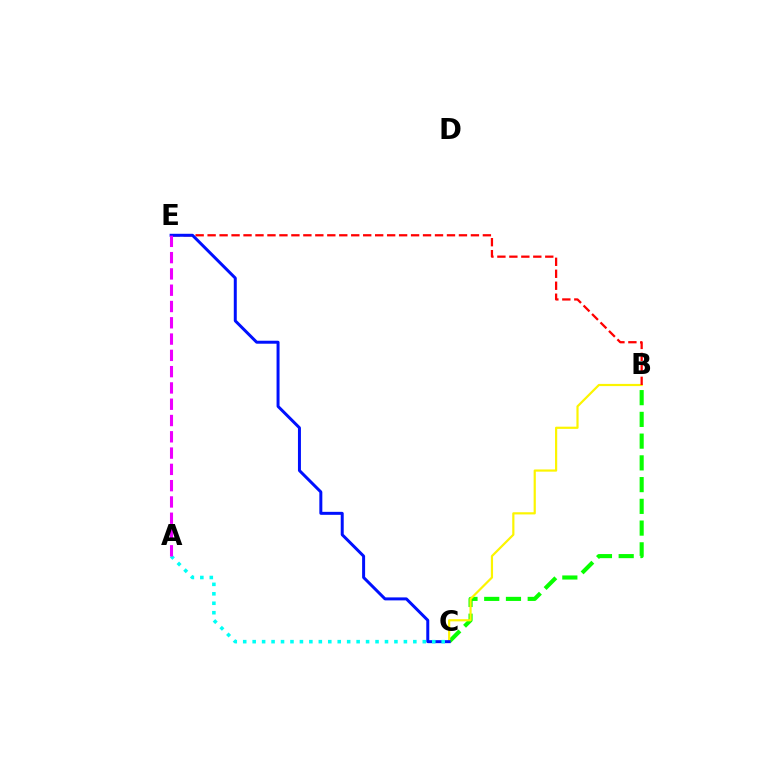{('B', 'C'): [{'color': '#08ff00', 'line_style': 'dashed', 'thickness': 2.95}, {'color': '#fcf500', 'line_style': 'solid', 'thickness': 1.58}], ('B', 'E'): [{'color': '#ff0000', 'line_style': 'dashed', 'thickness': 1.63}], ('C', 'E'): [{'color': '#0010ff', 'line_style': 'solid', 'thickness': 2.15}], ('A', 'C'): [{'color': '#00fff6', 'line_style': 'dotted', 'thickness': 2.57}], ('A', 'E'): [{'color': '#ee00ff', 'line_style': 'dashed', 'thickness': 2.21}]}